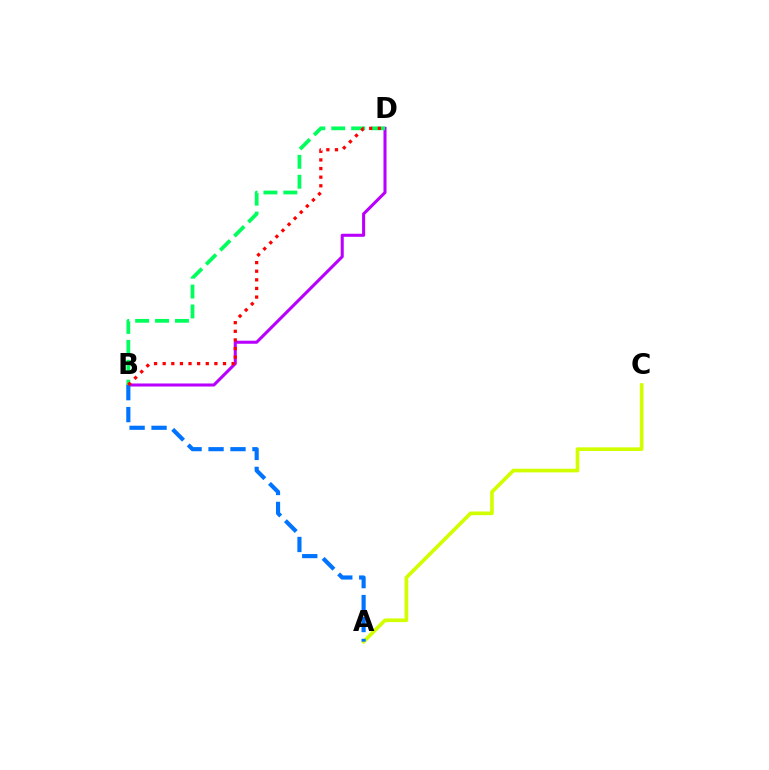{('A', 'C'): [{'color': '#d1ff00', 'line_style': 'solid', 'thickness': 2.64}], ('B', 'D'): [{'color': '#b900ff', 'line_style': 'solid', 'thickness': 2.2}, {'color': '#00ff5c', 'line_style': 'dashed', 'thickness': 2.7}, {'color': '#ff0000', 'line_style': 'dotted', 'thickness': 2.34}], ('A', 'B'): [{'color': '#0074ff', 'line_style': 'dashed', 'thickness': 2.98}]}